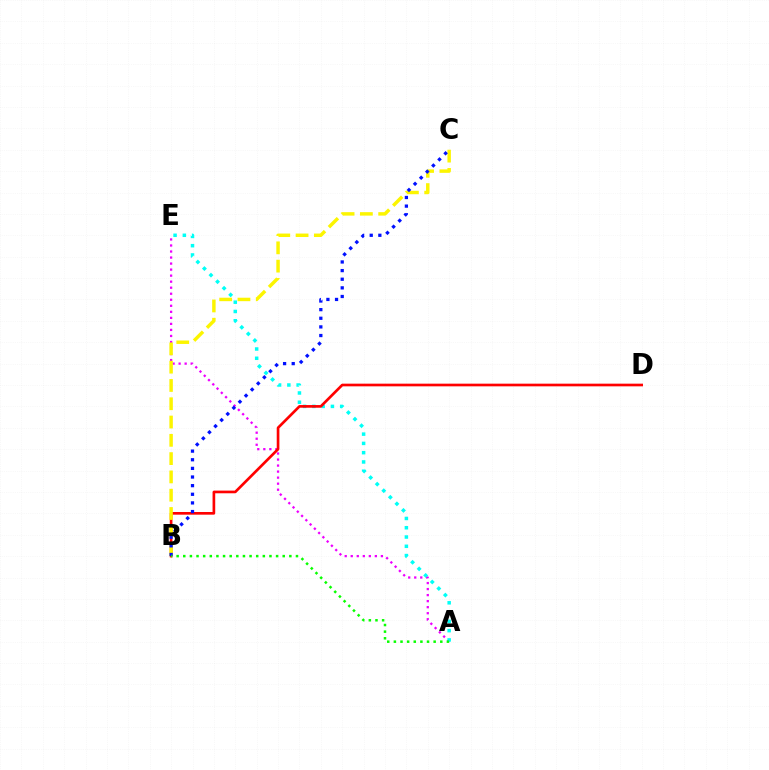{('A', 'E'): [{'color': '#ee00ff', 'line_style': 'dotted', 'thickness': 1.64}, {'color': '#00fff6', 'line_style': 'dotted', 'thickness': 2.52}], ('B', 'D'): [{'color': '#ff0000', 'line_style': 'solid', 'thickness': 1.92}], ('B', 'C'): [{'color': '#fcf500', 'line_style': 'dashed', 'thickness': 2.48}, {'color': '#0010ff', 'line_style': 'dotted', 'thickness': 2.35}], ('A', 'B'): [{'color': '#08ff00', 'line_style': 'dotted', 'thickness': 1.8}]}